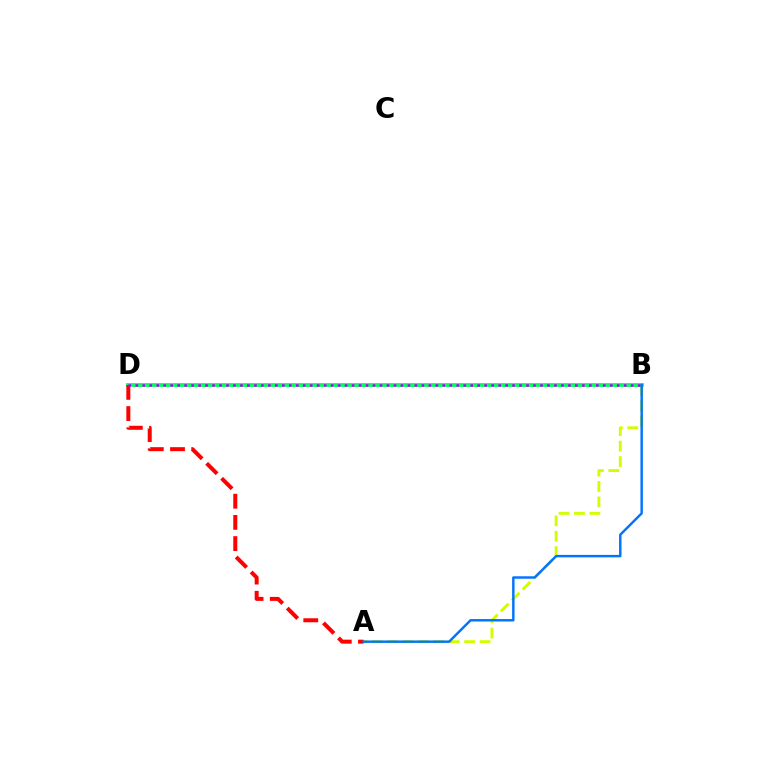{('A', 'B'): [{'color': '#d1ff00', 'line_style': 'dashed', 'thickness': 2.1}, {'color': '#0074ff', 'line_style': 'solid', 'thickness': 1.76}], ('B', 'D'): [{'color': '#00ff5c', 'line_style': 'solid', 'thickness': 2.72}, {'color': '#b900ff', 'line_style': 'dotted', 'thickness': 1.9}], ('A', 'D'): [{'color': '#ff0000', 'line_style': 'dashed', 'thickness': 2.88}]}